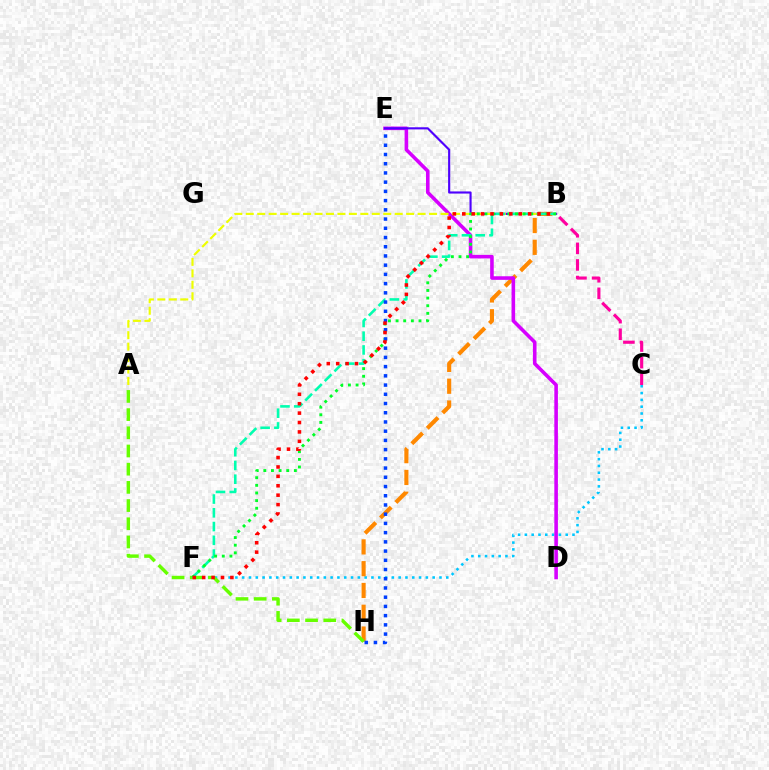{('C', 'F'): [{'color': '#00c7ff', 'line_style': 'dotted', 'thickness': 1.85}], ('B', 'H'): [{'color': '#ff8800', 'line_style': 'dashed', 'thickness': 2.96}], ('A', 'H'): [{'color': '#66ff00', 'line_style': 'dashed', 'thickness': 2.47}], ('D', 'E'): [{'color': '#d600ff', 'line_style': 'solid', 'thickness': 2.58}], ('B', 'E'): [{'color': '#4f00ff', 'line_style': 'solid', 'thickness': 1.54}], ('A', 'B'): [{'color': '#eeff00', 'line_style': 'dashed', 'thickness': 1.56}], ('B', 'F'): [{'color': '#00ffaf', 'line_style': 'dashed', 'thickness': 1.87}, {'color': '#00ff27', 'line_style': 'dotted', 'thickness': 2.08}, {'color': '#ff0000', 'line_style': 'dotted', 'thickness': 2.56}], ('E', 'H'): [{'color': '#003fff', 'line_style': 'dotted', 'thickness': 2.51}], ('B', 'C'): [{'color': '#ff00a0', 'line_style': 'dashed', 'thickness': 2.25}]}